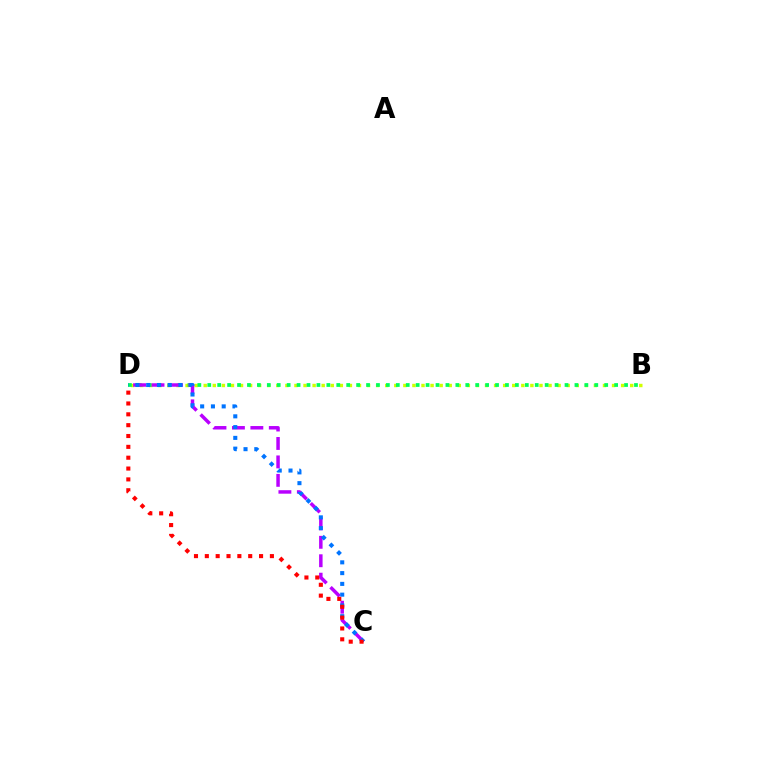{('B', 'D'): [{'color': '#d1ff00', 'line_style': 'dotted', 'thickness': 2.47}, {'color': '#00ff5c', 'line_style': 'dotted', 'thickness': 2.7}], ('C', 'D'): [{'color': '#b900ff', 'line_style': 'dashed', 'thickness': 2.51}, {'color': '#0074ff', 'line_style': 'dotted', 'thickness': 2.93}, {'color': '#ff0000', 'line_style': 'dotted', 'thickness': 2.95}]}